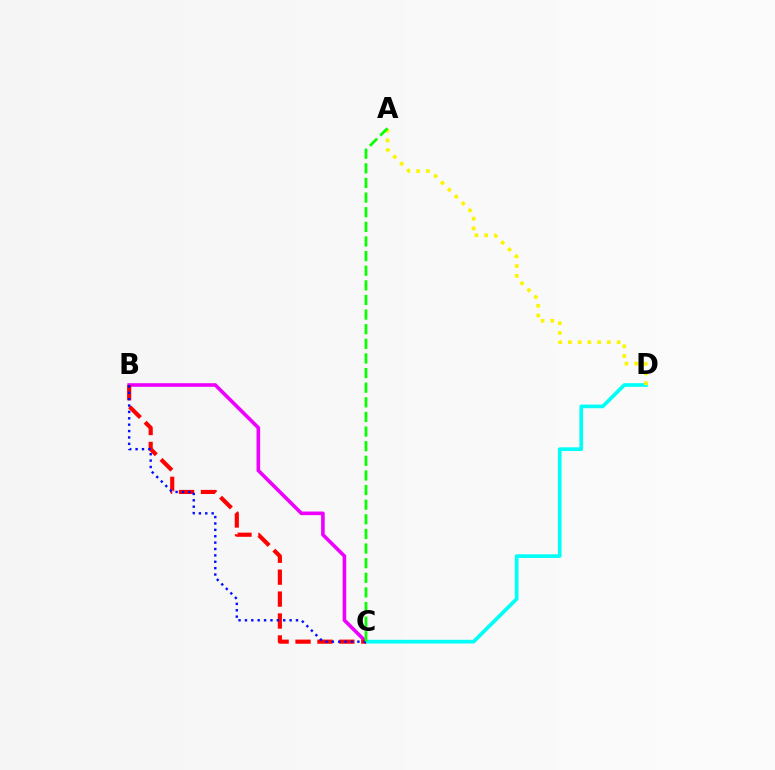{('B', 'C'): [{'color': '#ee00ff', 'line_style': 'solid', 'thickness': 2.6}, {'color': '#ff0000', 'line_style': 'dashed', 'thickness': 2.98}, {'color': '#0010ff', 'line_style': 'dotted', 'thickness': 1.73}], ('C', 'D'): [{'color': '#00fff6', 'line_style': 'solid', 'thickness': 2.66}], ('A', 'D'): [{'color': '#fcf500', 'line_style': 'dotted', 'thickness': 2.65}], ('A', 'C'): [{'color': '#08ff00', 'line_style': 'dashed', 'thickness': 1.99}]}